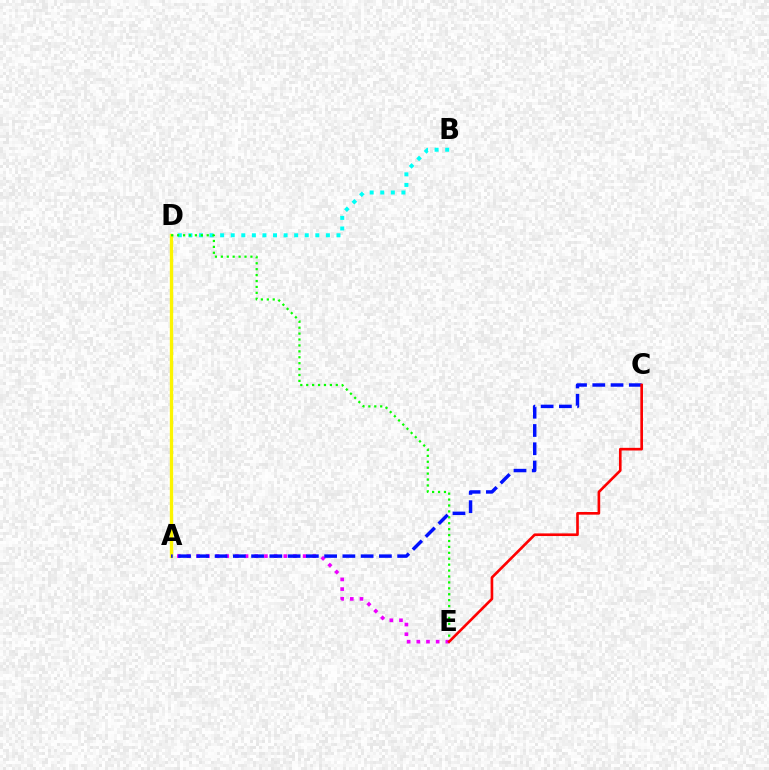{('B', 'D'): [{'color': '#00fff6', 'line_style': 'dotted', 'thickness': 2.87}], ('A', 'D'): [{'color': '#fcf500', 'line_style': 'solid', 'thickness': 2.4}], ('D', 'E'): [{'color': '#08ff00', 'line_style': 'dotted', 'thickness': 1.61}], ('A', 'E'): [{'color': '#ee00ff', 'line_style': 'dotted', 'thickness': 2.63}], ('A', 'C'): [{'color': '#0010ff', 'line_style': 'dashed', 'thickness': 2.48}], ('C', 'E'): [{'color': '#ff0000', 'line_style': 'solid', 'thickness': 1.9}]}